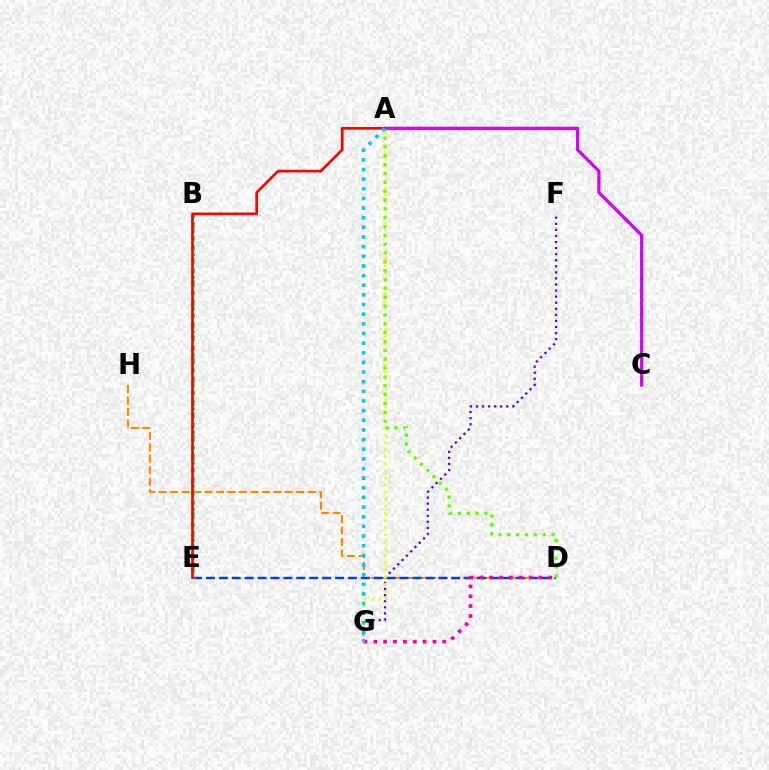{('A', 'C'): [{'color': '#d600ff', 'line_style': 'solid', 'thickness': 2.34}], ('F', 'G'): [{'color': '#4f00ff', 'line_style': 'dotted', 'thickness': 1.65}], ('D', 'H'): [{'color': '#ff8800', 'line_style': 'dashed', 'thickness': 1.56}], ('B', 'E'): [{'color': '#00ffaf', 'line_style': 'dotted', 'thickness': 3.0}, {'color': '#00ff27', 'line_style': 'dotted', 'thickness': 2.1}], ('A', 'G'): [{'color': '#eeff00', 'line_style': 'dotted', 'thickness': 1.92}, {'color': '#00c7ff', 'line_style': 'dotted', 'thickness': 2.62}], ('D', 'E'): [{'color': '#003fff', 'line_style': 'dashed', 'thickness': 1.75}], ('A', 'D'): [{'color': '#66ff00', 'line_style': 'dotted', 'thickness': 2.4}], ('D', 'G'): [{'color': '#ff00a0', 'line_style': 'dotted', 'thickness': 2.68}], ('A', 'E'): [{'color': '#ff0000', 'line_style': 'solid', 'thickness': 1.94}]}